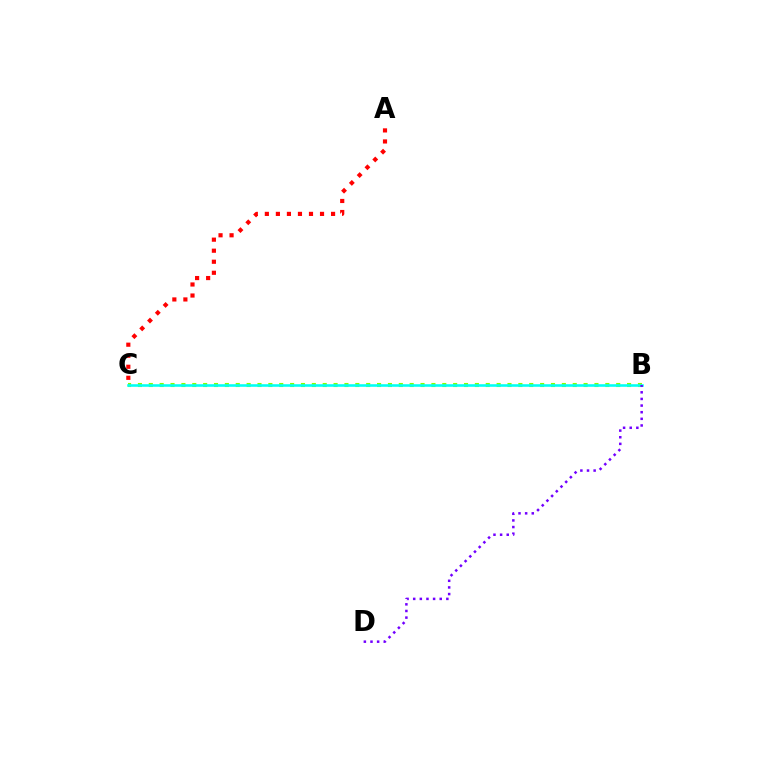{('B', 'C'): [{'color': '#84ff00', 'line_style': 'dotted', 'thickness': 2.95}, {'color': '#00fff6', 'line_style': 'solid', 'thickness': 1.86}], ('A', 'C'): [{'color': '#ff0000', 'line_style': 'dotted', 'thickness': 3.0}], ('B', 'D'): [{'color': '#7200ff', 'line_style': 'dotted', 'thickness': 1.8}]}